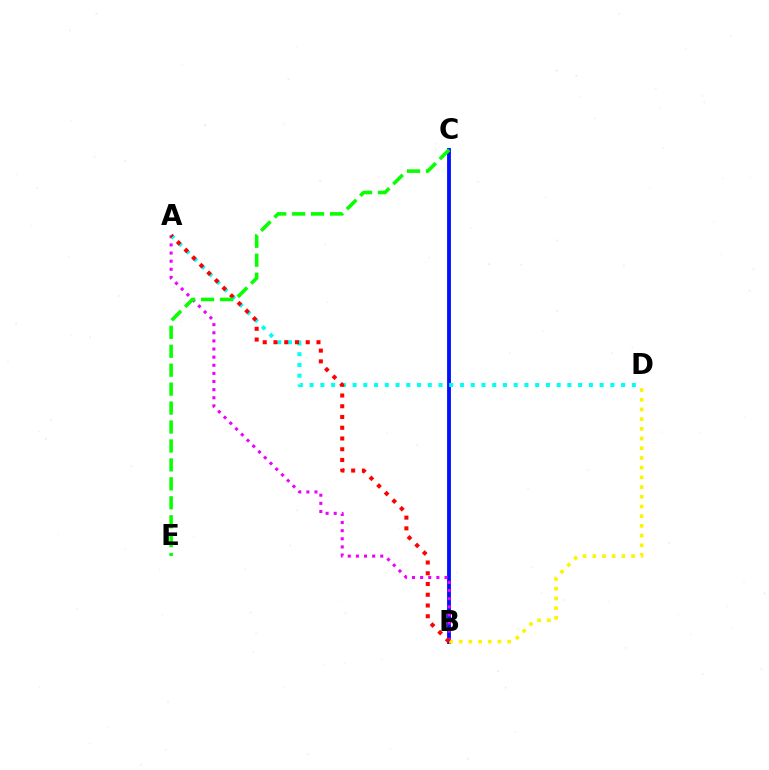{('B', 'C'): [{'color': '#0010ff', 'line_style': 'solid', 'thickness': 2.77}], ('A', 'B'): [{'color': '#ee00ff', 'line_style': 'dotted', 'thickness': 2.21}, {'color': '#ff0000', 'line_style': 'dotted', 'thickness': 2.92}], ('A', 'D'): [{'color': '#00fff6', 'line_style': 'dotted', 'thickness': 2.92}], ('B', 'D'): [{'color': '#fcf500', 'line_style': 'dotted', 'thickness': 2.64}], ('C', 'E'): [{'color': '#08ff00', 'line_style': 'dashed', 'thickness': 2.57}]}